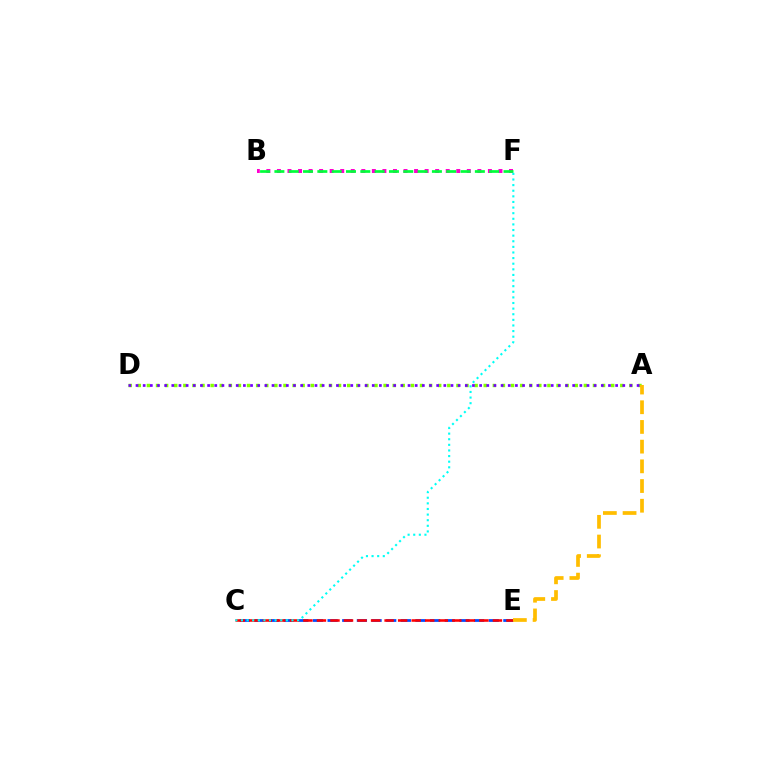{('B', 'F'): [{'color': '#ff00cf', 'line_style': 'dotted', 'thickness': 2.87}, {'color': '#00ff39', 'line_style': 'dashed', 'thickness': 1.95}], ('C', 'E'): [{'color': '#004bff', 'line_style': 'dashed', 'thickness': 1.99}, {'color': '#ff0000', 'line_style': 'dashed', 'thickness': 1.84}], ('A', 'D'): [{'color': '#84ff00', 'line_style': 'dotted', 'thickness': 2.47}, {'color': '#7200ff', 'line_style': 'dotted', 'thickness': 1.94}], ('C', 'F'): [{'color': '#00fff6', 'line_style': 'dotted', 'thickness': 1.53}], ('A', 'E'): [{'color': '#ffbd00', 'line_style': 'dashed', 'thickness': 2.68}]}